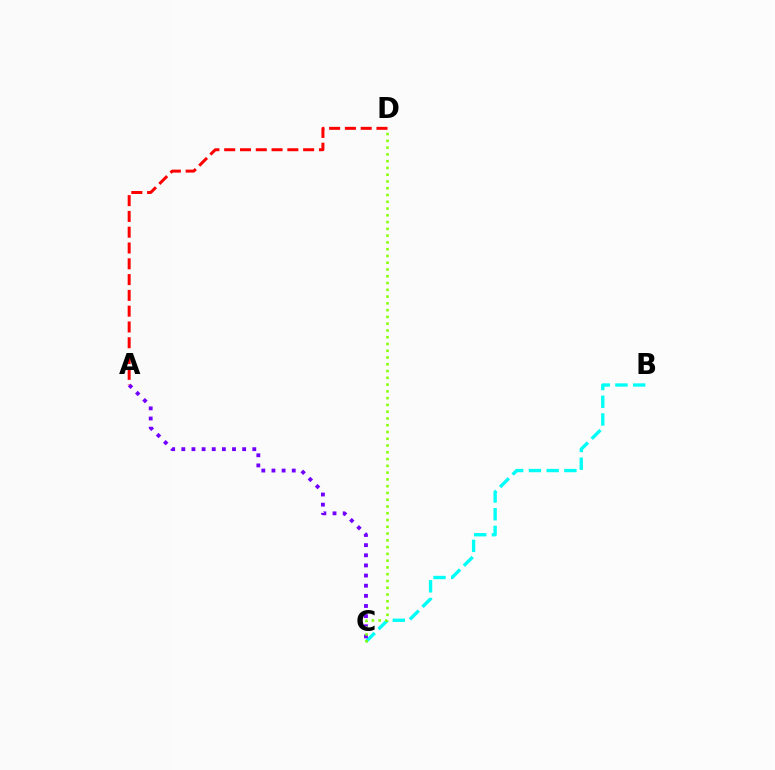{('B', 'C'): [{'color': '#00fff6', 'line_style': 'dashed', 'thickness': 2.41}], ('A', 'C'): [{'color': '#7200ff', 'line_style': 'dotted', 'thickness': 2.75}], ('C', 'D'): [{'color': '#84ff00', 'line_style': 'dotted', 'thickness': 1.84}], ('A', 'D'): [{'color': '#ff0000', 'line_style': 'dashed', 'thickness': 2.14}]}